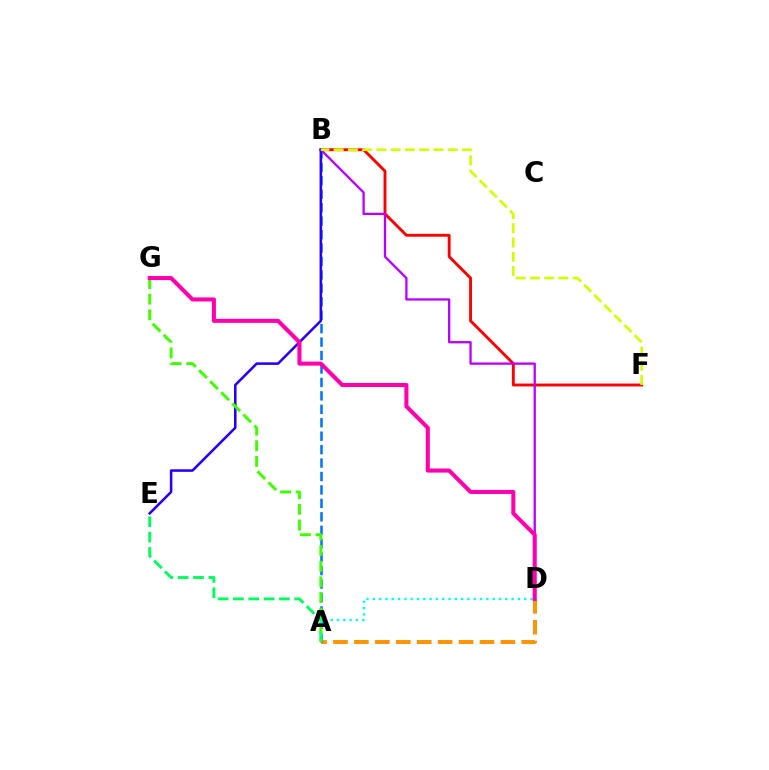{('A', 'D'): [{'color': '#ff9400', 'line_style': 'dashed', 'thickness': 2.84}, {'color': '#00fff6', 'line_style': 'dotted', 'thickness': 1.71}], ('A', 'B'): [{'color': '#0074ff', 'line_style': 'dashed', 'thickness': 1.83}], ('A', 'E'): [{'color': '#00ff5c', 'line_style': 'dashed', 'thickness': 2.08}], ('B', 'F'): [{'color': '#ff0000', 'line_style': 'solid', 'thickness': 2.07}, {'color': '#d1ff00', 'line_style': 'dashed', 'thickness': 1.94}], ('B', 'D'): [{'color': '#b900ff', 'line_style': 'solid', 'thickness': 1.66}], ('B', 'E'): [{'color': '#2500ff', 'line_style': 'solid', 'thickness': 1.83}], ('A', 'G'): [{'color': '#3dff00', 'line_style': 'dashed', 'thickness': 2.13}], ('D', 'G'): [{'color': '#ff00ac', 'line_style': 'solid', 'thickness': 2.92}]}